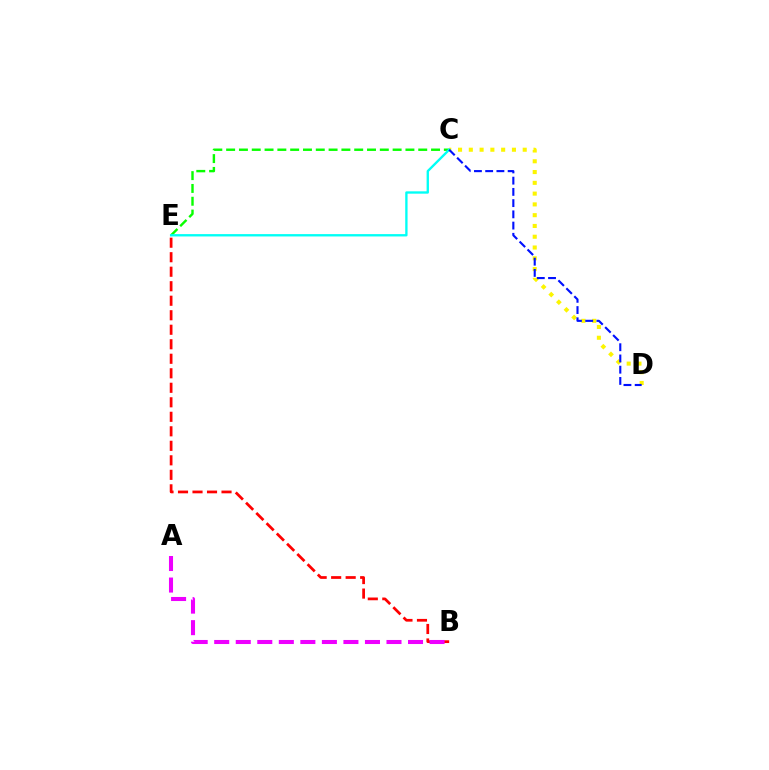{('B', 'E'): [{'color': '#ff0000', 'line_style': 'dashed', 'thickness': 1.97}], ('A', 'B'): [{'color': '#ee00ff', 'line_style': 'dashed', 'thickness': 2.93}], ('C', 'D'): [{'color': '#fcf500', 'line_style': 'dotted', 'thickness': 2.93}, {'color': '#0010ff', 'line_style': 'dashed', 'thickness': 1.53}], ('C', 'E'): [{'color': '#08ff00', 'line_style': 'dashed', 'thickness': 1.74}, {'color': '#00fff6', 'line_style': 'solid', 'thickness': 1.69}]}